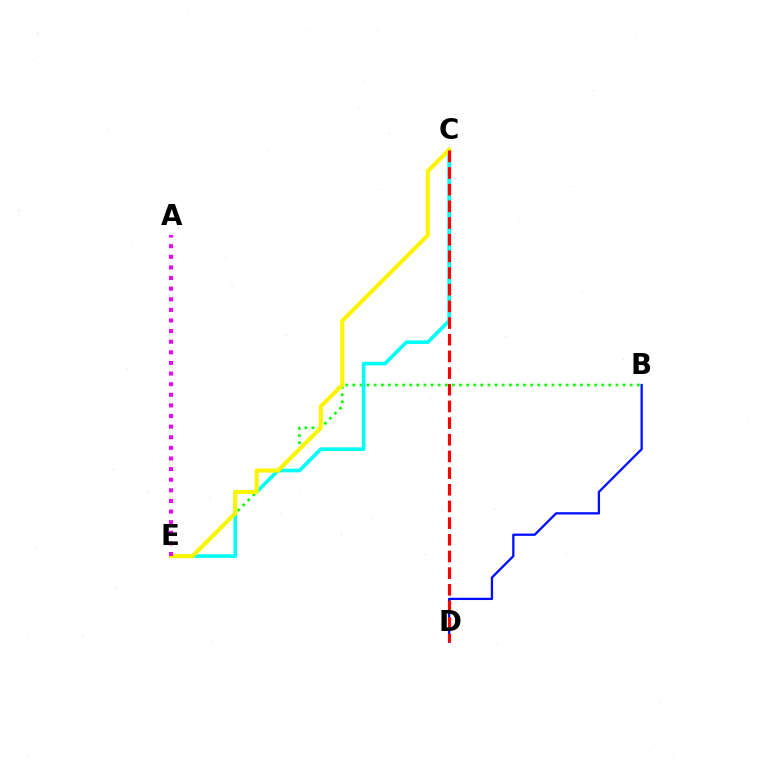{('B', 'E'): [{'color': '#08ff00', 'line_style': 'dotted', 'thickness': 1.93}], ('C', 'E'): [{'color': '#00fff6', 'line_style': 'solid', 'thickness': 2.63}, {'color': '#fcf500', 'line_style': 'solid', 'thickness': 2.94}], ('B', 'D'): [{'color': '#0010ff', 'line_style': 'solid', 'thickness': 1.65}], ('A', 'E'): [{'color': '#ee00ff', 'line_style': 'dotted', 'thickness': 2.88}], ('C', 'D'): [{'color': '#ff0000', 'line_style': 'dashed', 'thickness': 2.26}]}